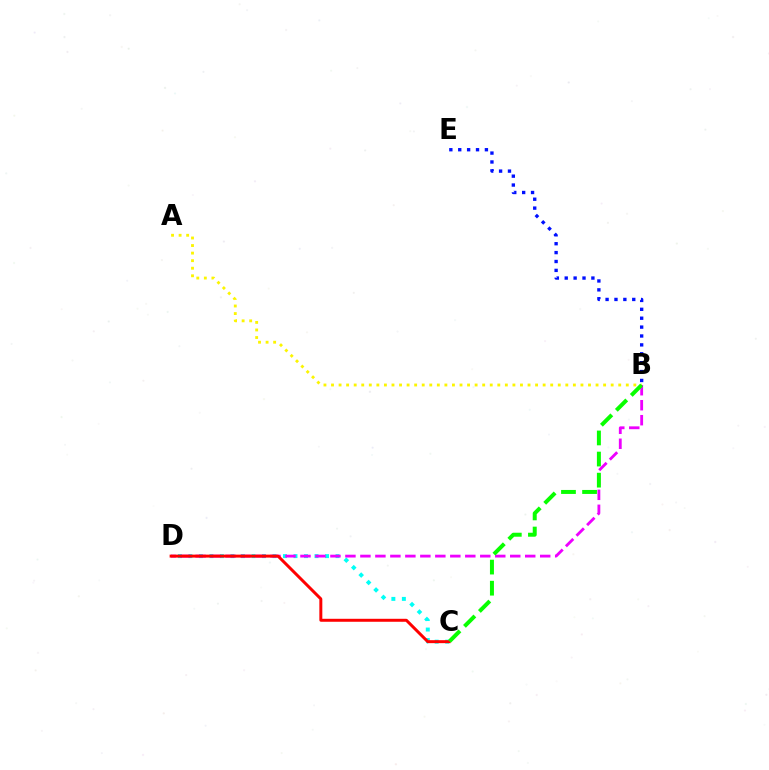{('A', 'B'): [{'color': '#fcf500', 'line_style': 'dotted', 'thickness': 2.05}], ('C', 'D'): [{'color': '#00fff6', 'line_style': 'dotted', 'thickness': 2.86}, {'color': '#ff0000', 'line_style': 'solid', 'thickness': 2.14}], ('B', 'E'): [{'color': '#0010ff', 'line_style': 'dotted', 'thickness': 2.42}], ('B', 'D'): [{'color': '#ee00ff', 'line_style': 'dashed', 'thickness': 2.04}], ('B', 'C'): [{'color': '#08ff00', 'line_style': 'dashed', 'thickness': 2.87}]}